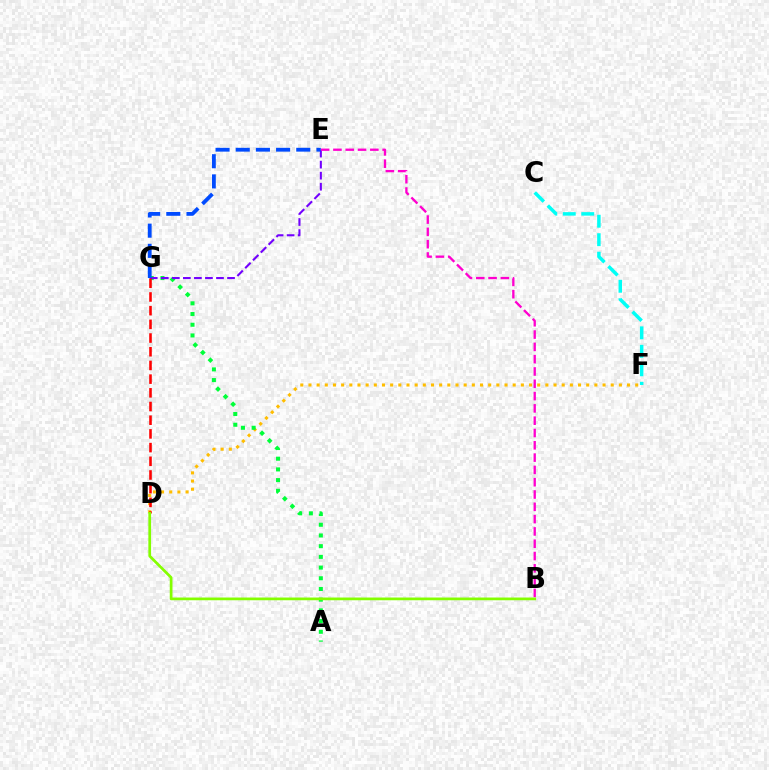{('D', 'F'): [{'color': '#ffbd00', 'line_style': 'dotted', 'thickness': 2.22}], ('A', 'G'): [{'color': '#00ff39', 'line_style': 'dotted', 'thickness': 2.91}], ('C', 'F'): [{'color': '#00fff6', 'line_style': 'dashed', 'thickness': 2.51}], ('E', 'G'): [{'color': '#7200ff', 'line_style': 'dashed', 'thickness': 1.5}, {'color': '#004bff', 'line_style': 'dashed', 'thickness': 2.74}], ('D', 'G'): [{'color': '#ff0000', 'line_style': 'dashed', 'thickness': 1.86}], ('B', 'E'): [{'color': '#ff00cf', 'line_style': 'dashed', 'thickness': 1.67}], ('B', 'D'): [{'color': '#84ff00', 'line_style': 'solid', 'thickness': 1.96}]}